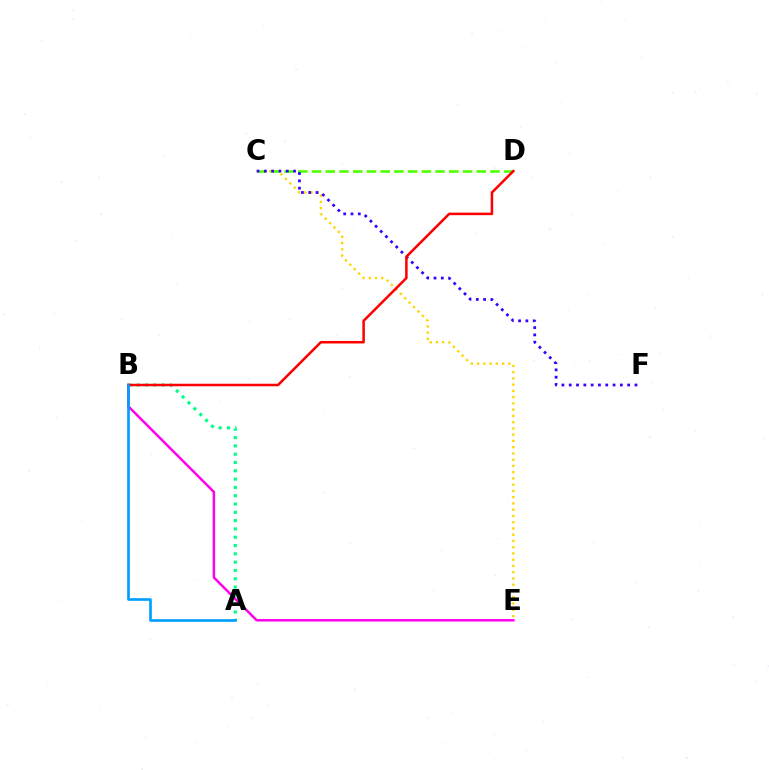{('A', 'B'): [{'color': '#00ff86', 'line_style': 'dotted', 'thickness': 2.26}, {'color': '#009eff', 'line_style': 'solid', 'thickness': 1.92}], ('C', 'E'): [{'color': '#ffd500', 'line_style': 'dotted', 'thickness': 1.7}], ('C', 'D'): [{'color': '#4fff00', 'line_style': 'dashed', 'thickness': 1.86}], ('B', 'E'): [{'color': '#ff00ed', 'line_style': 'solid', 'thickness': 1.79}], ('C', 'F'): [{'color': '#3700ff', 'line_style': 'dotted', 'thickness': 1.98}], ('B', 'D'): [{'color': '#ff0000', 'line_style': 'solid', 'thickness': 1.81}]}